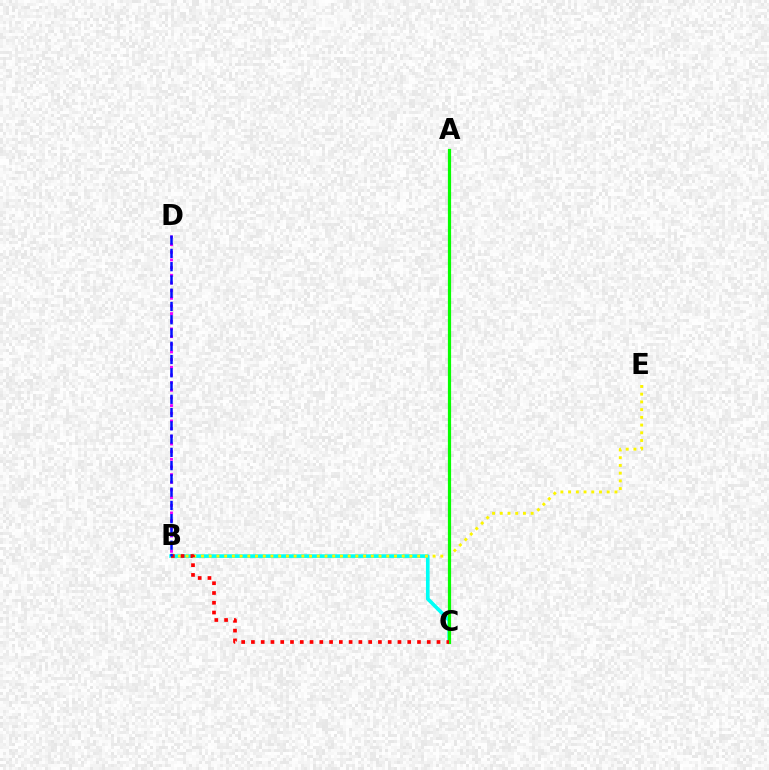{('B', 'D'): [{'color': '#ee00ff', 'line_style': 'dotted', 'thickness': 2.08}, {'color': '#0010ff', 'line_style': 'dashed', 'thickness': 1.8}], ('B', 'C'): [{'color': '#00fff6', 'line_style': 'solid', 'thickness': 2.62}, {'color': '#ff0000', 'line_style': 'dotted', 'thickness': 2.65}], ('B', 'E'): [{'color': '#fcf500', 'line_style': 'dotted', 'thickness': 2.1}], ('A', 'C'): [{'color': '#08ff00', 'line_style': 'solid', 'thickness': 2.3}]}